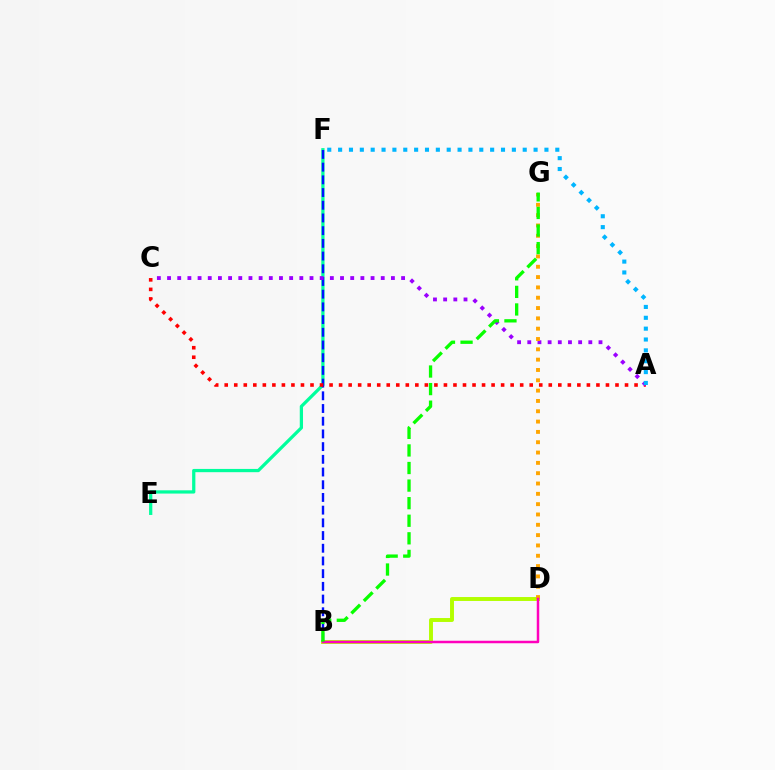{('E', 'F'): [{'color': '#00ff9d', 'line_style': 'solid', 'thickness': 2.34}], ('B', 'D'): [{'color': '#b3ff00', 'line_style': 'solid', 'thickness': 2.83}, {'color': '#ff00bd', 'line_style': 'solid', 'thickness': 1.8}], ('B', 'F'): [{'color': '#0010ff', 'line_style': 'dashed', 'thickness': 1.73}], ('A', 'C'): [{'color': '#ff0000', 'line_style': 'dotted', 'thickness': 2.59}, {'color': '#9b00ff', 'line_style': 'dotted', 'thickness': 2.76}], ('D', 'G'): [{'color': '#ffa500', 'line_style': 'dotted', 'thickness': 2.8}], ('A', 'F'): [{'color': '#00b5ff', 'line_style': 'dotted', 'thickness': 2.95}], ('B', 'G'): [{'color': '#08ff00', 'line_style': 'dashed', 'thickness': 2.39}]}